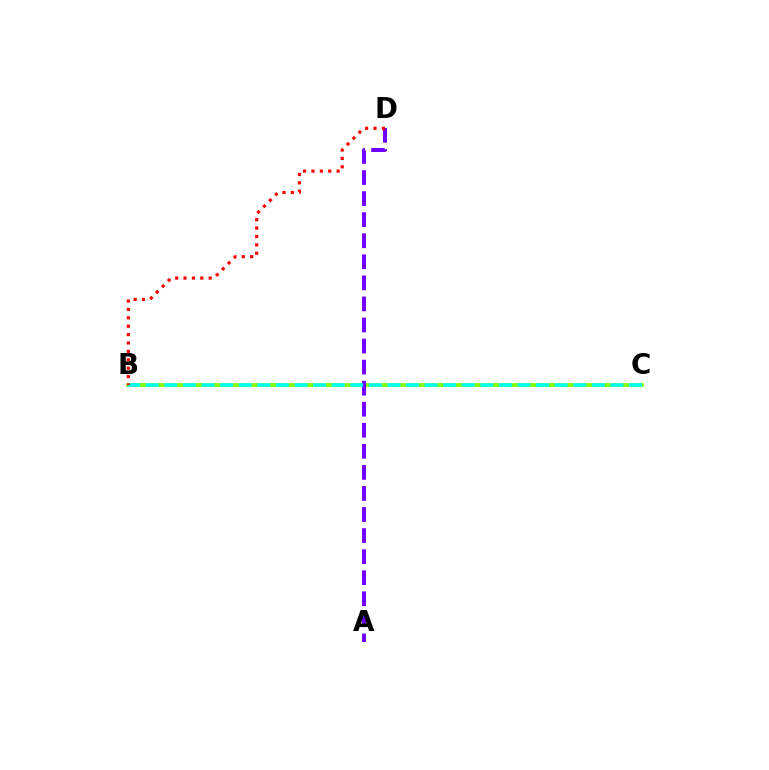{('B', 'C'): [{'color': '#84ff00', 'line_style': 'solid', 'thickness': 2.64}, {'color': '#00fff6', 'line_style': 'dashed', 'thickness': 2.53}], ('A', 'D'): [{'color': '#7200ff', 'line_style': 'dashed', 'thickness': 2.86}], ('B', 'D'): [{'color': '#ff0000', 'line_style': 'dotted', 'thickness': 2.28}]}